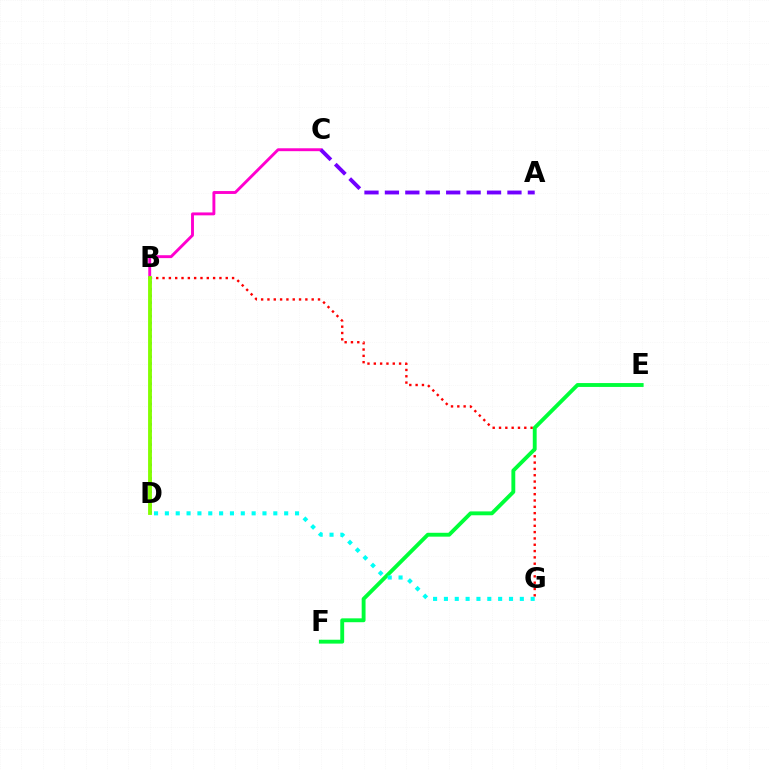{('B', 'C'): [{'color': '#ff00cf', 'line_style': 'solid', 'thickness': 2.09}], ('B', 'G'): [{'color': '#ff0000', 'line_style': 'dotted', 'thickness': 1.72}], ('B', 'D'): [{'color': '#ffbd00', 'line_style': 'dotted', 'thickness': 1.53}, {'color': '#004bff', 'line_style': 'dotted', 'thickness': 1.84}, {'color': '#84ff00', 'line_style': 'solid', 'thickness': 2.77}], ('E', 'F'): [{'color': '#00ff39', 'line_style': 'solid', 'thickness': 2.79}], ('D', 'G'): [{'color': '#00fff6', 'line_style': 'dotted', 'thickness': 2.95}], ('A', 'C'): [{'color': '#7200ff', 'line_style': 'dashed', 'thickness': 2.77}]}